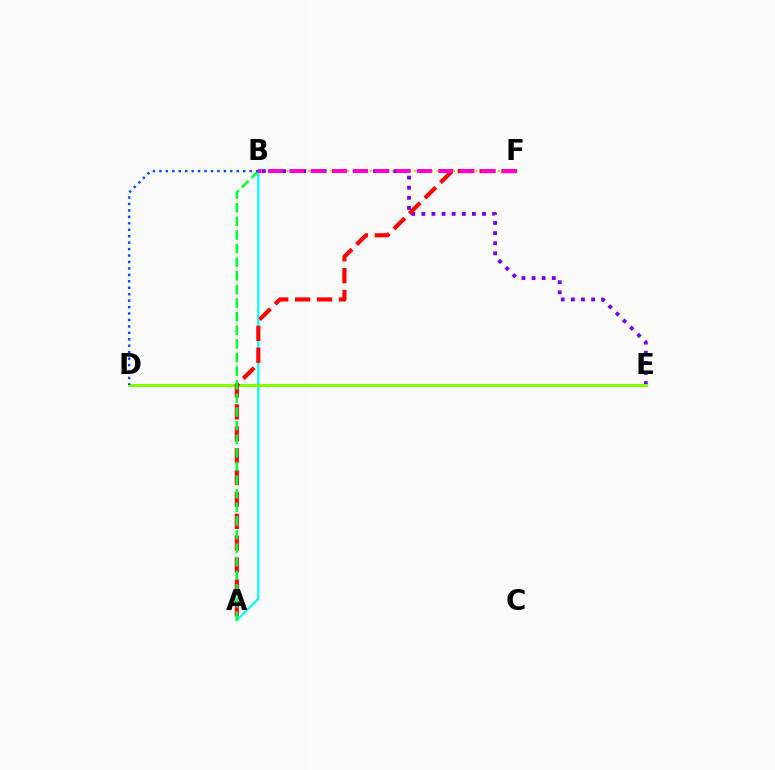{('A', 'B'): [{'color': '#00fff6', 'line_style': 'solid', 'thickness': 1.58}, {'color': '#00ff39', 'line_style': 'dashed', 'thickness': 1.85}], ('B', 'F'): [{'color': '#ffbd00', 'line_style': 'dotted', 'thickness': 1.51}, {'color': '#ff00cf', 'line_style': 'dashed', 'thickness': 2.89}], ('B', 'E'): [{'color': '#7200ff', 'line_style': 'dotted', 'thickness': 2.75}], ('D', 'E'): [{'color': '#84ff00', 'line_style': 'solid', 'thickness': 2.19}], ('A', 'F'): [{'color': '#ff0000', 'line_style': 'dashed', 'thickness': 2.97}], ('B', 'D'): [{'color': '#004bff', 'line_style': 'dotted', 'thickness': 1.75}]}